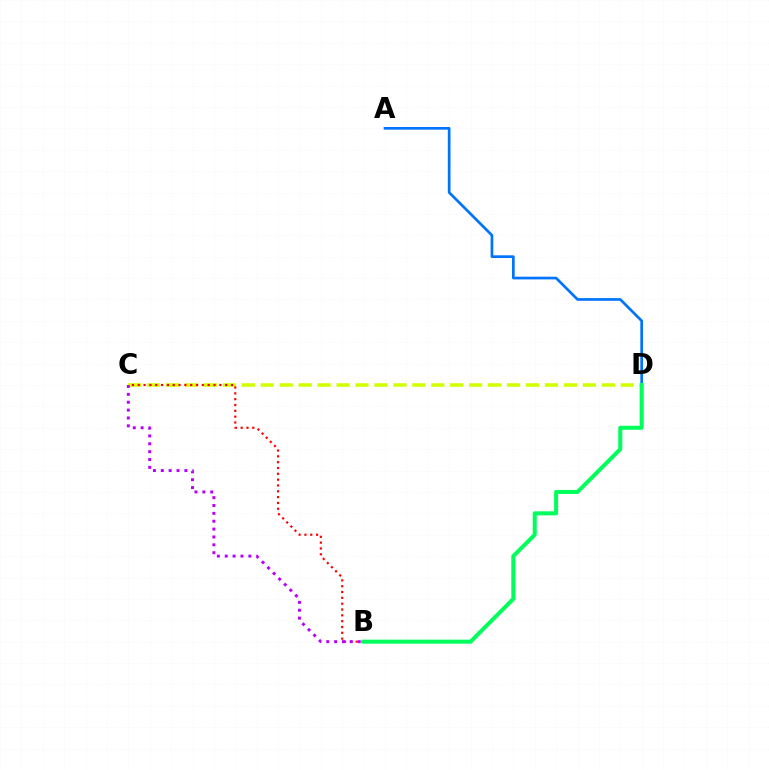{('C', 'D'): [{'color': '#d1ff00', 'line_style': 'dashed', 'thickness': 2.57}], ('A', 'D'): [{'color': '#0074ff', 'line_style': 'solid', 'thickness': 1.94}], ('B', 'C'): [{'color': '#ff0000', 'line_style': 'dotted', 'thickness': 1.58}, {'color': '#b900ff', 'line_style': 'dotted', 'thickness': 2.14}], ('B', 'D'): [{'color': '#00ff5c', 'line_style': 'solid', 'thickness': 2.9}]}